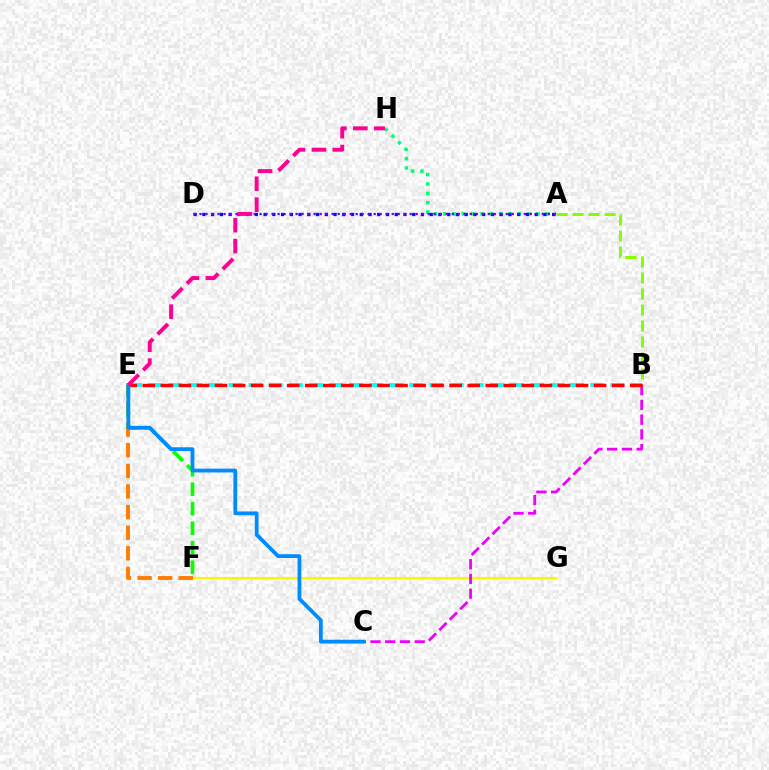{('A', 'B'): [{'color': '#84ff00', 'line_style': 'dashed', 'thickness': 2.17}], ('F', 'G'): [{'color': '#fcf500', 'line_style': 'solid', 'thickness': 1.55}], ('B', 'E'): [{'color': '#00fff6', 'line_style': 'dashed', 'thickness': 2.73}, {'color': '#ff0000', 'line_style': 'dashed', 'thickness': 2.45}], ('E', 'F'): [{'color': '#ff7c00', 'line_style': 'dashed', 'thickness': 2.8}, {'color': '#08ff00', 'line_style': 'dashed', 'thickness': 2.65}], ('A', 'H'): [{'color': '#00ff74', 'line_style': 'dotted', 'thickness': 2.54}], ('B', 'C'): [{'color': '#ee00ff', 'line_style': 'dashed', 'thickness': 2.0}], ('A', 'D'): [{'color': '#0010ff', 'line_style': 'dotted', 'thickness': 2.38}, {'color': '#7200ff', 'line_style': 'dotted', 'thickness': 1.63}], ('C', 'E'): [{'color': '#008cff', 'line_style': 'solid', 'thickness': 2.74}], ('E', 'H'): [{'color': '#ff0094', 'line_style': 'dashed', 'thickness': 2.84}]}